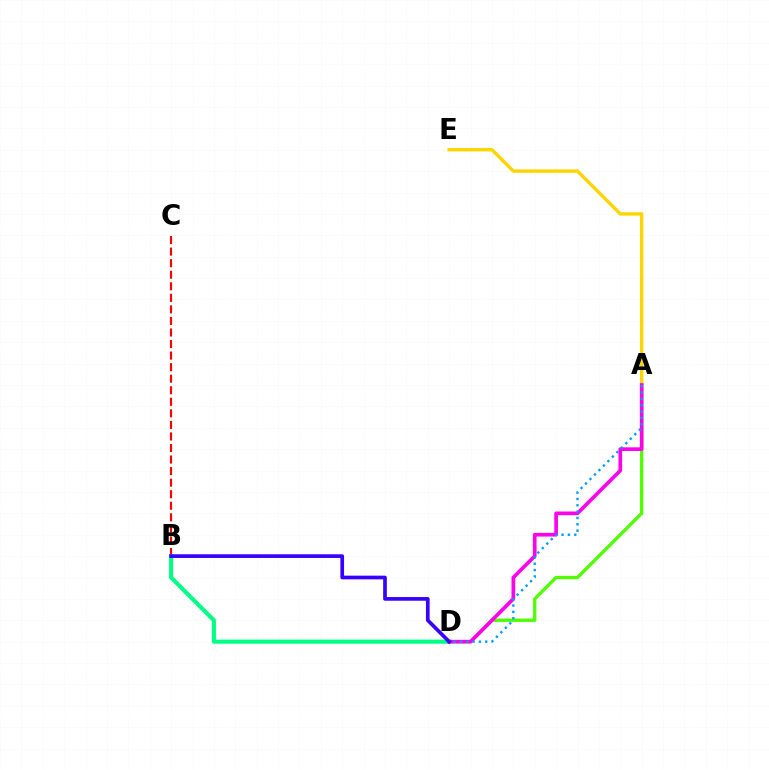{('A', 'E'): [{'color': '#ffd500', 'line_style': 'solid', 'thickness': 2.44}], ('A', 'D'): [{'color': '#4fff00', 'line_style': 'solid', 'thickness': 2.39}, {'color': '#ff00ed', 'line_style': 'solid', 'thickness': 2.64}, {'color': '#009eff', 'line_style': 'dotted', 'thickness': 1.72}], ('B', 'C'): [{'color': '#ff0000', 'line_style': 'dashed', 'thickness': 1.57}], ('B', 'D'): [{'color': '#00ff86', 'line_style': 'solid', 'thickness': 2.96}, {'color': '#3700ff', 'line_style': 'solid', 'thickness': 2.65}]}